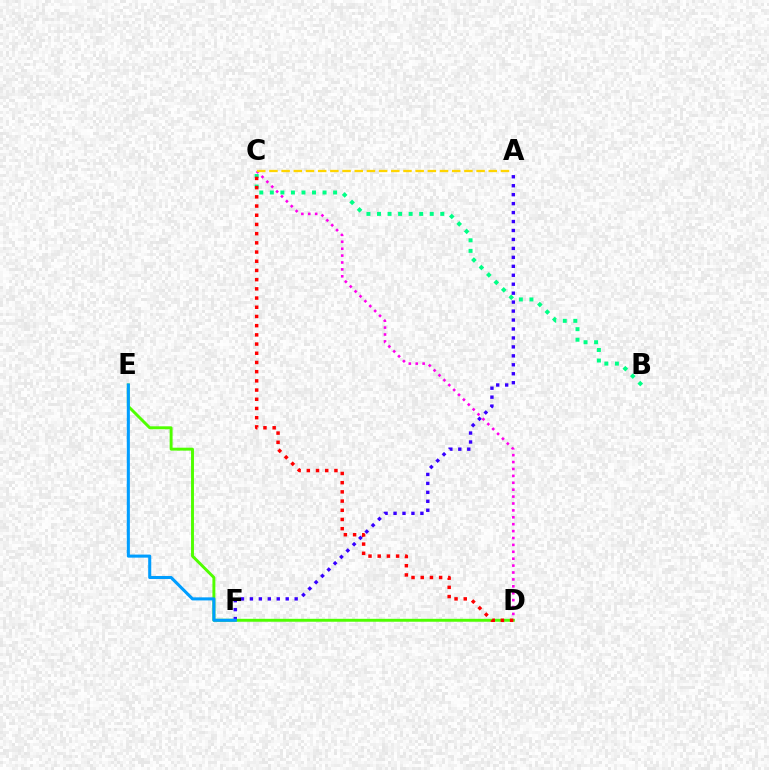{('B', 'C'): [{'color': '#00ff86', 'line_style': 'dotted', 'thickness': 2.87}], ('C', 'D'): [{'color': '#ff00ed', 'line_style': 'dotted', 'thickness': 1.88}, {'color': '#ff0000', 'line_style': 'dotted', 'thickness': 2.5}], ('D', 'E'): [{'color': '#4fff00', 'line_style': 'solid', 'thickness': 2.11}], ('A', 'C'): [{'color': '#ffd500', 'line_style': 'dashed', 'thickness': 1.66}], ('A', 'F'): [{'color': '#3700ff', 'line_style': 'dotted', 'thickness': 2.43}], ('E', 'F'): [{'color': '#009eff', 'line_style': 'solid', 'thickness': 2.21}]}